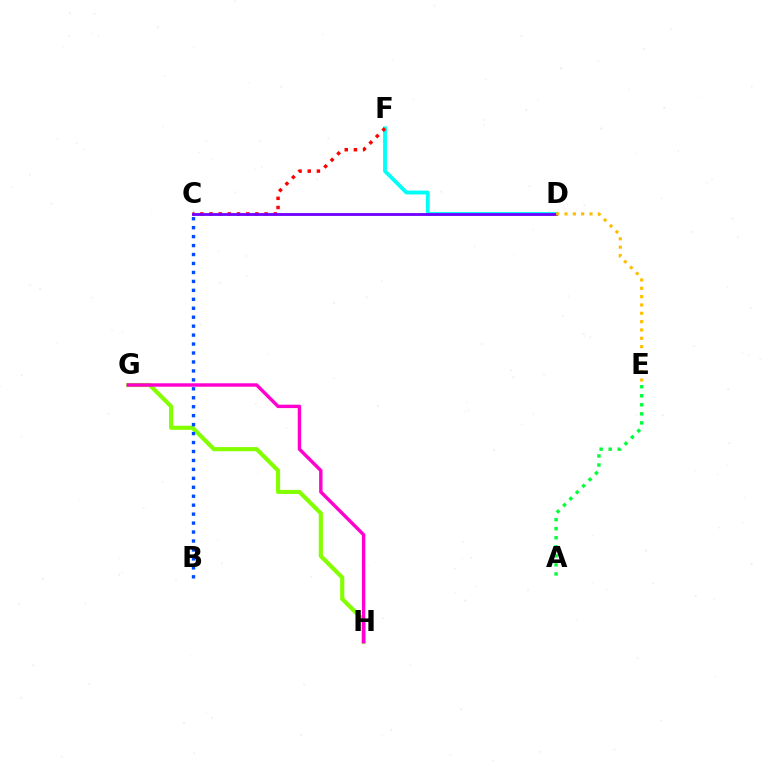{('D', 'F'): [{'color': '#00fff6', 'line_style': 'solid', 'thickness': 2.75}], ('G', 'H'): [{'color': '#84ff00', 'line_style': 'solid', 'thickness': 2.98}, {'color': '#ff00cf', 'line_style': 'solid', 'thickness': 2.46}], ('A', 'E'): [{'color': '#00ff39', 'line_style': 'dotted', 'thickness': 2.46}], ('B', 'C'): [{'color': '#004bff', 'line_style': 'dotted', 'thickness': 2.43}], ('C', 'F'): [{'color': '#ff0000', 'line_style': 'dotted', 'thickness': 2.49}], ('C', 'D'): [{'color': '#7200ff', 'line_style': 'solid', 'thickness': 2.04}], ('D', 'E'): [{'color': '#ffbd00', 'line_style': 'dotted', 'thickness': 2.26}]}